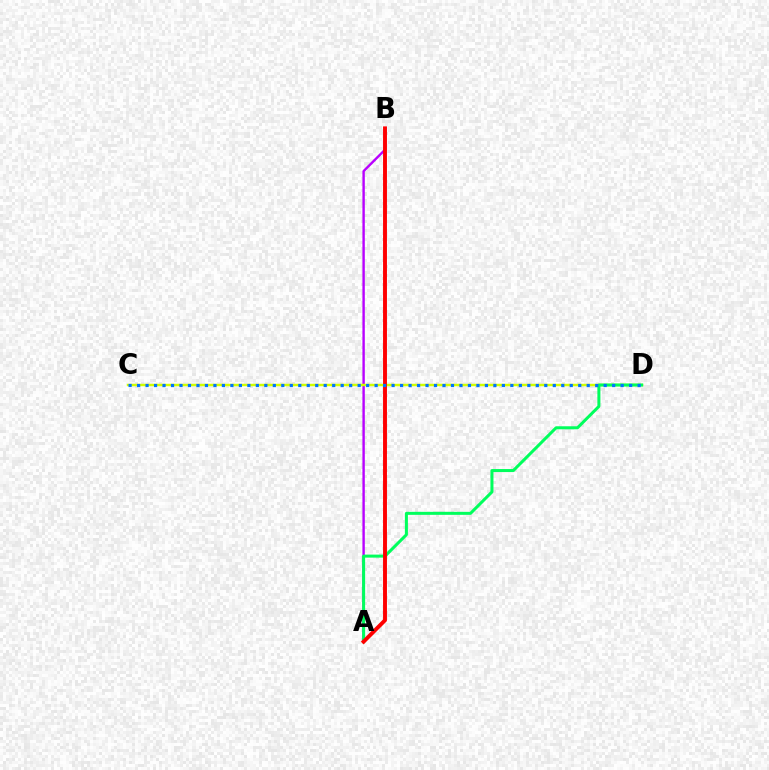{('A', 'B'): [{'color': '#b900ff', 'line_style': 'solid', 'thickness': 1.72}, {'color': '#ff0000', 'line_style': 'solid', 'thickness': 2.81}], ('C', 'D'): [{'color': '#d1ff00', 'line_style': 'solid', 'thickness': 1.78}, {'color': '#0074ff', 'line_style': 'dotted', 'thickness': 2.31}], ('A', 'D'): [{'color': '#00ff5c', 'line_style': 'solid', 'thickness': 2.17}]}